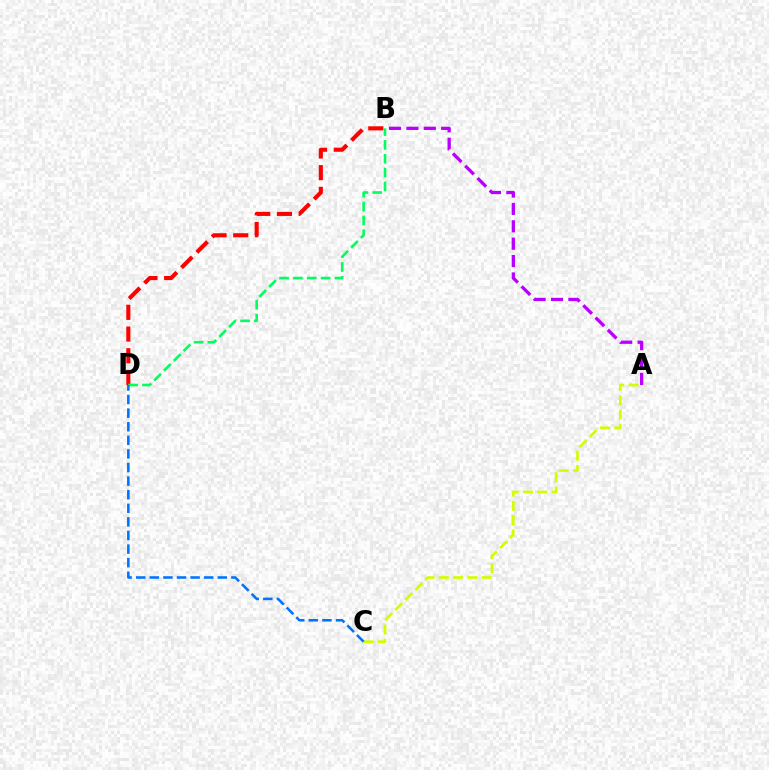{('B', 'D'): [{'color': '#ff0000', 'line_style': 'dashed', 'thickness': 2.95}, {'color': '#00ff5c', 'line_style': 'dashed', 'thickness': 1.88}], ('A', 'B'): [{'color': '#b900ff', 'line_style': 'dashed', 'thickness': 2.36}], ('A', 'C'): [{'color': '#d1ff00', 'line_style': 'dashed', 'thickness': 1.94}], ('C', 'D'): [{'color': '#0074ff', 'line_style': 'dashed', 'thickness': 1.85}]}